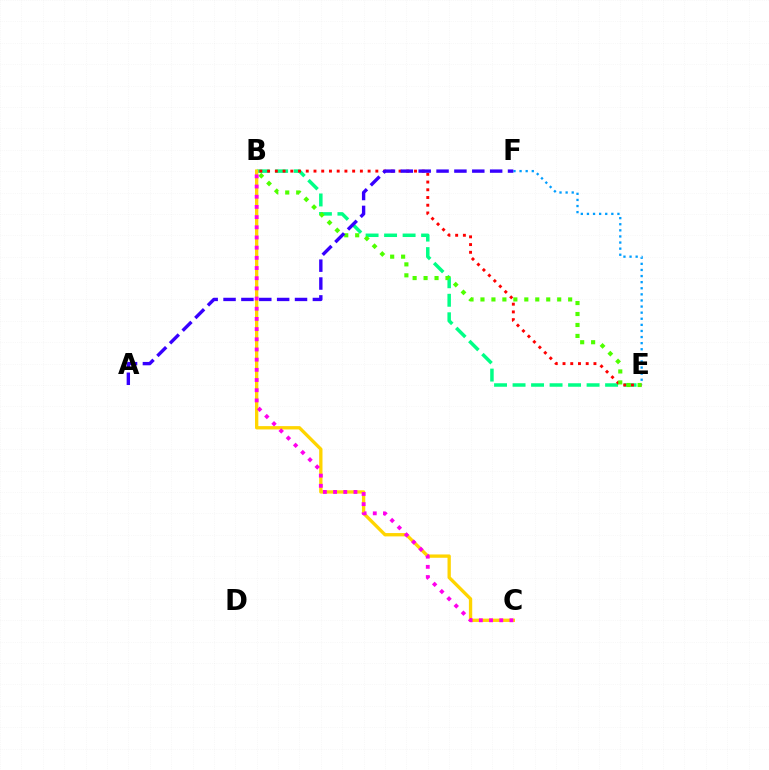{('B', 'E'): [{'color': '#00ff86', 'line_style': 'dashed', 'thickness': 2.51}, {'color': '#ff0000', 'line_style': 'dotted', 'thickness': 2.1}, {'color': '#4fff00', 'line_style': 'dotted', 'thickness': 2.98}], ('B', 'C'): [{'color': '#ffd500', 'line_style': 'solid', 'thickness': 2.39}, {'color': '#ff00ed', 'line_style': 'dotted', 'thickness': 2.77}], ('E', 'F'): [{'color': '#009eff', 'line_style': 'dotted', 'thickness': 1.66}], ('A', 'F'): [{'color': '#3700ff', 'line_style': 'dashed', 'thickness': 2.43}]}